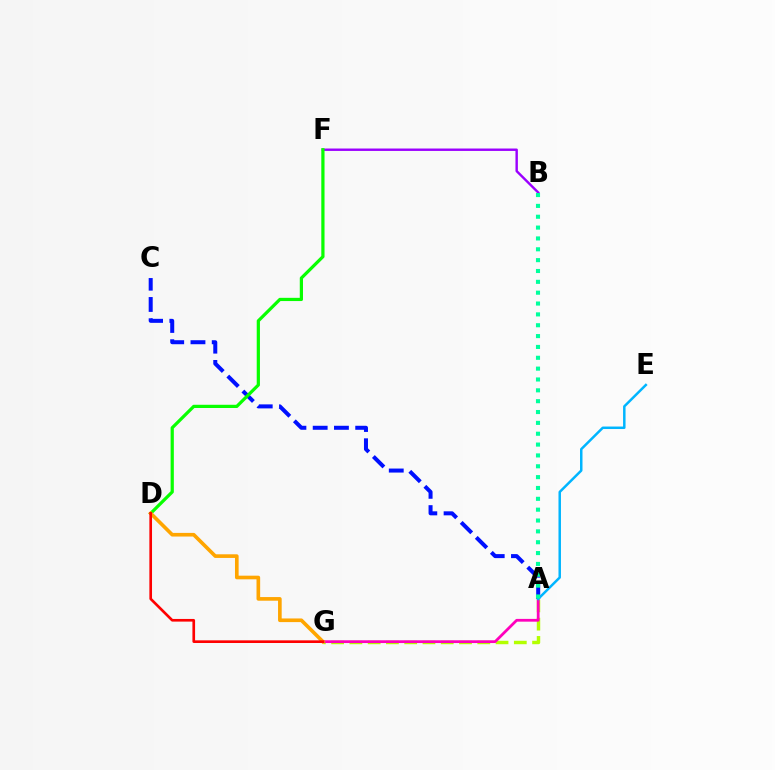{('B', 'F'): [{'color': '#9b00ff', 'line_style': 'solid', 'thickness': 1.74}], ('A', 'C'): [{'color': '#0010ff', 'line_style': 'dashed', 'thickness': 2.89}], ('A', 'G'): [{'color': '#b3ff00', 'line_style': 'dashed', 'thickness': 2.48}, {'color': '#ff00bd', 'line_style': 'solid', 'thickness': 1.99}], ('D', 'F'): [{'color': '#08ff00', 'line_style': 'solid', 'thickness': 2.32}], ('A', 'E'): [{'color': '#00b5ff', 'line_style': 'solid', 'thickness': 1.79}], ('D', 'G'): [{'color': '#ffa500', 'line_style': 'solid', 'thickness': 2.62}, {'color': '#ff0000', 'line_style': 'solid', 'thickness': 1.91}], ('A', 'B'): [{'color': '#00ff9d', 'line_style': 'dotted', 'thickness': 2.95}]}